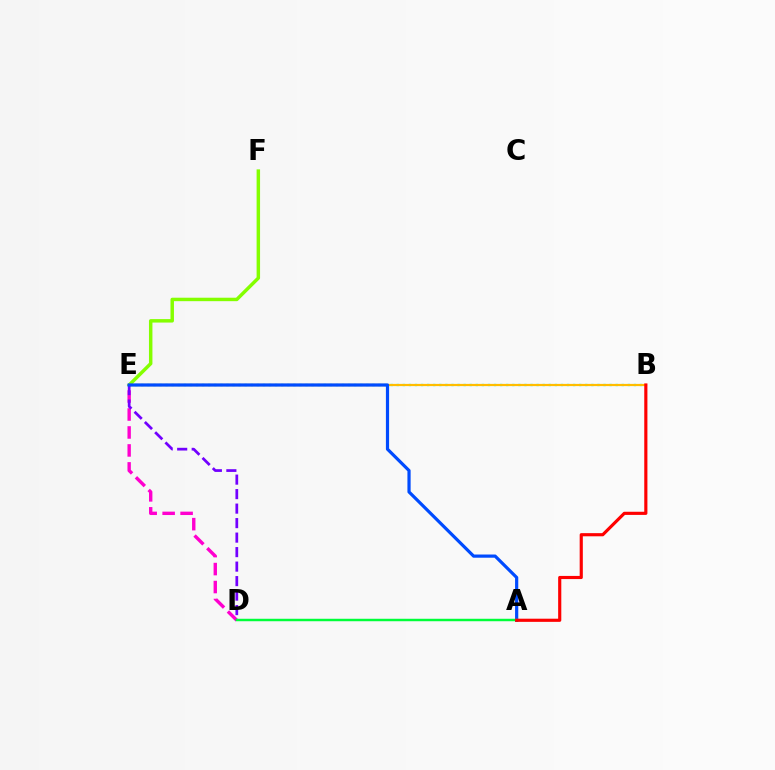{('E', 'F'): [{'color': '#84ff00', 'line_style': 'solid', 'thickness': 2.49}], ('B', 'E'): [{'color': '#00fff6', 'line_style': 'dotted', 'thickness': 1.65}, {'color': '#ffbd00', 'line_style': 'solid', 'thickness': 1.59}], ('D', 'E'): [{'color': '#ff00cf', 'line_style': 'dashed', 'thickness': 2.44}, {'color': '#7200ff', 'line_style': 'dashed', 'thickness': 1.97}], ('A', 'E'): [{'color': '#004bff', 'line_style': 'solid', 'thickness': 2.3}], ('A', 'D'): [{'color': '#00ff39', 'line_style': 'solid', 'thickness': 1.77}], ('A', 'B'): [{'color': '#ff0000', 'line_style': 'solid', 'thickness': 2.27}]}